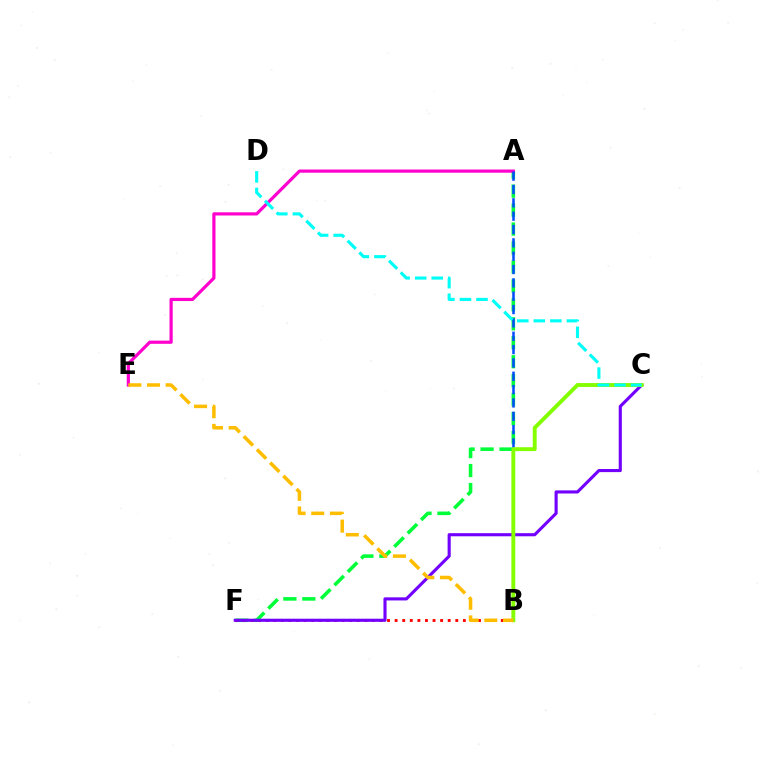{('A', 'F'): [{'color': '#00ff39', 'line_style': 'dashed', 'thickness': 2.57}], ('B', 'F'): [{'color': '#ff0000', 'line_style': 'dotted', 'thickness': 2.06}], ('A', 'E'): [{'color': '#ff00cf', 'line_style': 'solid', 'thickness': 2.3}], ('A', 'B'): [{'color': '#004bff', 'line_style': 'dashed', 'thickness': 1.81}], ('C', 'F'): [{'color': '#7200ff', 'line_style': 'solid', 'thickness': 2.24}], ('B', 'C'): [{'color': '#84ff00', 'line_style': 'solid', 'thickness': 2.8}], ('C', 'D'): [{'color': '#00fff6', 'line_style': 'dashed', 'thickness': 2.25}], ('B', 'E'): [{'color': '#ffbd00', 'line_style': 'dashed', 'thickness': 2.53}]}